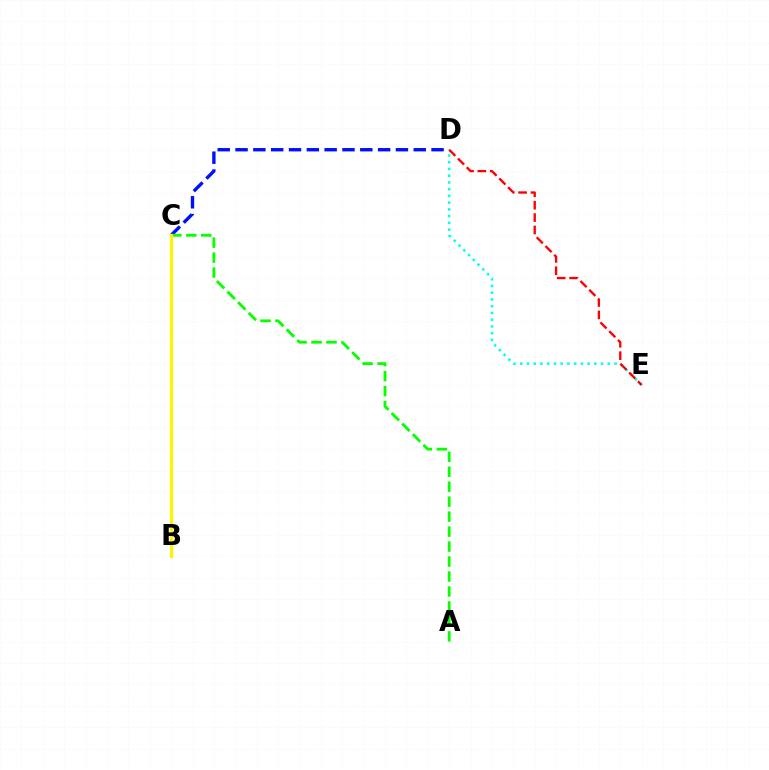{('C', 'D'): [{'color': '#0010ff', 'line_style': 'dashed', 'thickness': 2.42}], ('A', 'C'): [{'color': '#08ff00', 'line_style': 'dashed', 'thickness': 2.03}], ('D', 'E'): [{'color': '#00fff6', 'line_style': 'dotted', 'thickness': 1.83}, {'color': '#ff0000', 'line_style': 'dashed', 'thickness': 1.68}], ('B', 'C'): [{'color': '#ee00ff', 'line_style': 'solid', 'thickness': 1.95}, {'color': '#fcf500', 'line_style': 'solid', 'thickness': 2.32}]}